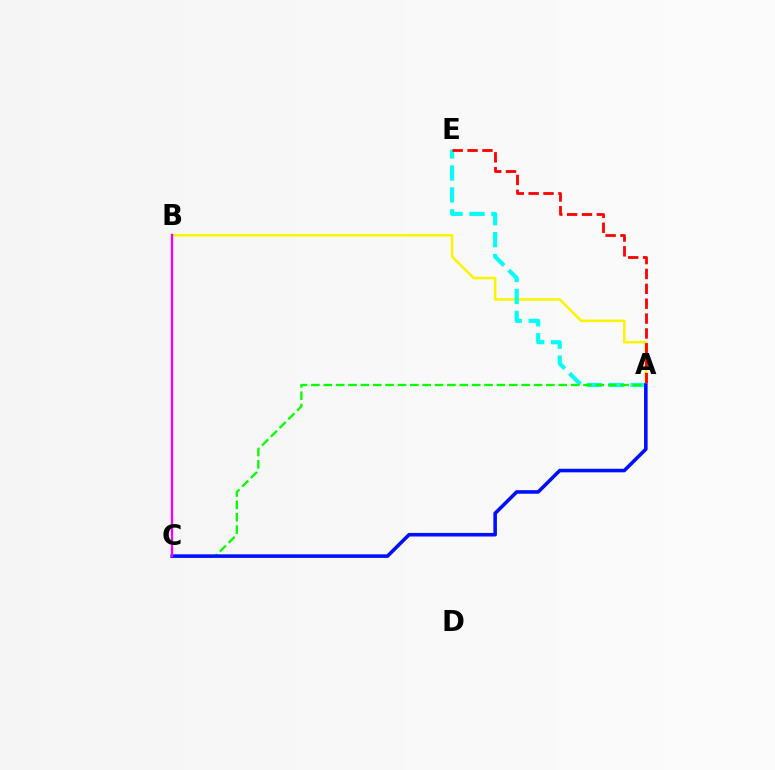{('A', 'B'): [{'color': '#fcf500', 'line_style': 'solid', 'thickness': 1.83}], ('A', 'E'): [{'color': '#00fff6', 'line_style': 'dashed', 'thickness': 2.98}, {'color': '#ff0000', 'line_style': 'dashed', 'thickness': 2.02}], ('A', 'C'): [{'color': '#08ff00', 'line_style': 'dashed', 'thickness': 1.68}, {'color': '#0010ff', 'line_style': 'solid', 'thickness': 2.58}], ('B', 'C'): [{'color': '#ee00ff', 'line_style': 'solid', 'thickness': 1.7}]}